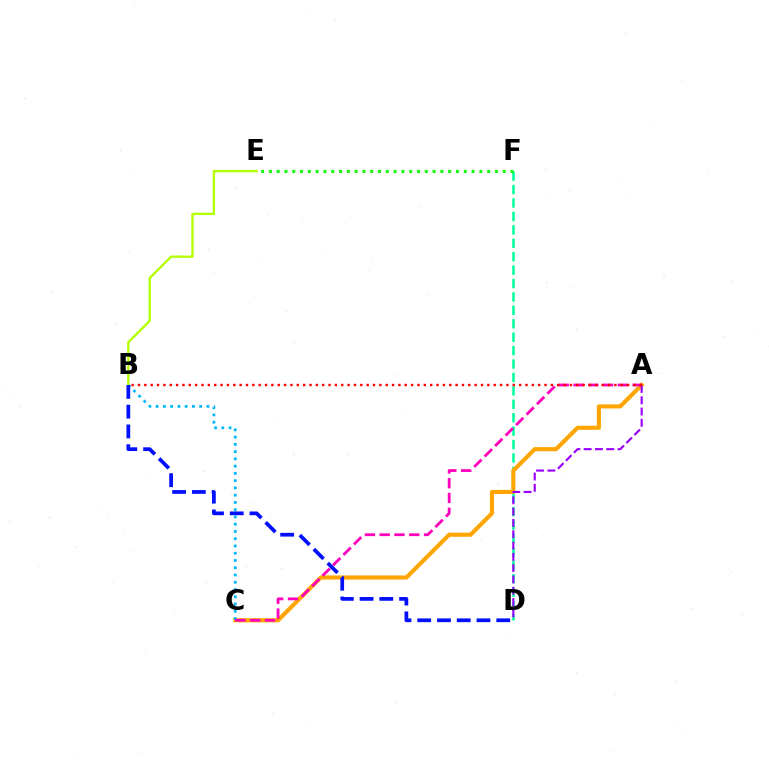{('D', 'F'): [{'color': '#00ff9d', 'line_style': 'dashed', 'thickness': 1.82}], ('A', 'C'): [{'color': '#ffa500', 'line_style': 'solid', 'thickness': 2.96}, {'color': '#ff00bd', 'line_style': 'dashed', 'thickness': 2.01}], ('A', 'D'): [{'color': '#9b00ff', 'line_style': 'dashed', 'thickness': 1.53}], ('E', 'F'): [{'color': '#08ff00', 'line_style': 'dotted', 'thickness': 2.12}], ('B', 'C'): [{'color': '#00b5ff', 'line_style': 'dotted', 'thickness': 1.97}], ('B', 'E'): [{'color': '#b3ff00', 'line_style': 'solid', 'thickness': 1.69}], ('B', 'D'): [{'color': '#0010ff', 'line_style': 'dashed', 'thickness': 2.68}], ('A', 'B'): [{'color': '#ff0000', 'line_style': 'dotted', 'thickness': 1.73}]}